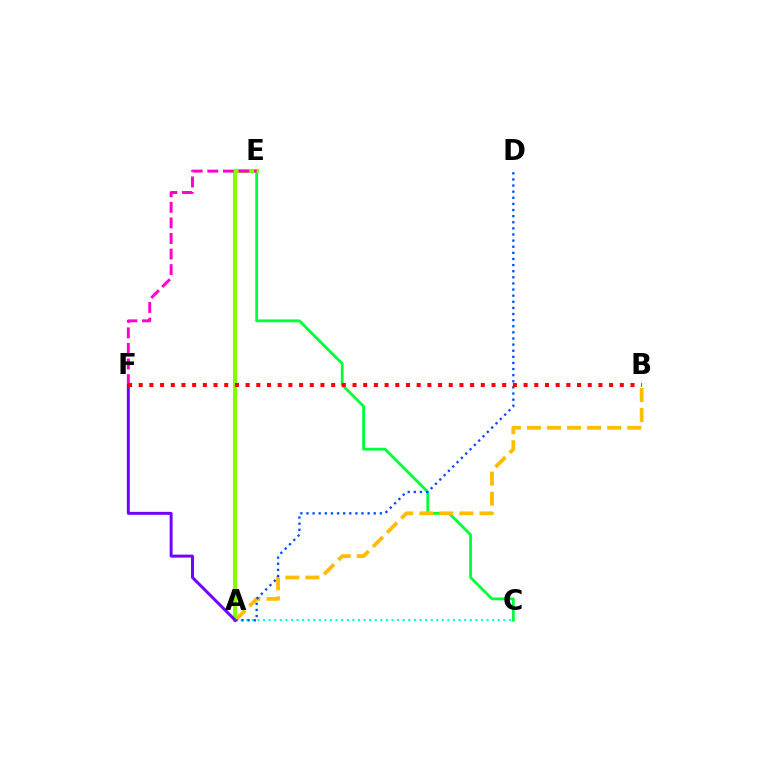{('C', 'E'): [{'color': '#00ff39', 'line_style': 'solid', 'thickness': 2.02}], ('A', 'B'): [{'color': '#ffbd00', 'line_style': 'dashed', 'thickness': 2.73}], ('A', 'C'): [{'color': '#00fff6', 'line_style': 'dotted', 'thickness': 1.52}], ('A', 'D'): [{'color': '#004bff', 'line_style': 'dotted', 'thickness': 1.66}], ('A', 'E'): [{'color': '#84ff00', 'line_style': 'solid', 'thickness': 2.97}], ('E', 'F'): [{'color': '#ff00cf', 'line_style': 'dashed', 'thickness': 2.12}], ('A', 'F'): [{'color': '#7200ff', 'line_style': 'solid', 'thickness': 2.13}], ('B', 'F'): [{'color': '#ff0000', 'line_style': 'dotted', 'thickness': 2.9}]}